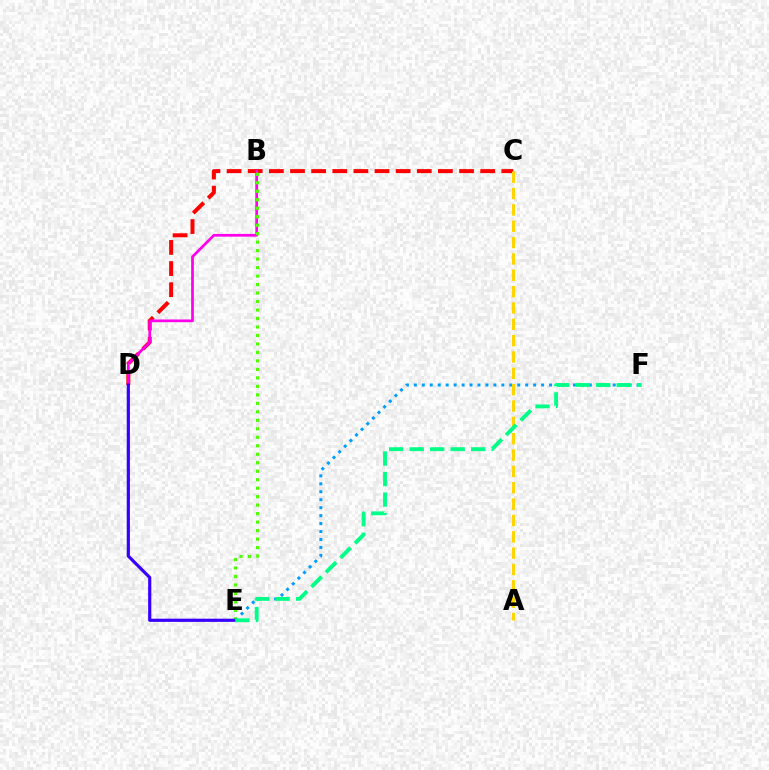{('E', 'F'): [{'color': '#009eff', 'line_style': 'dotted', 'thickness': 2.16}, {'color': '#00ff86', 'line_style': 'dashed', 'thickness': 2.79}], ('C', 'D'): [{'color': '#ff0000', 'line_style': 'dashed', 'thickness': 2.87}], ('B', 'D'): [{'color': '#ff00ed', 'line_style': 'solid', 'thickness': 1.96}], ('B', 'E'): [{'color': '#4fff00', 'line_style': 'dotted', 'thickness': 2.31}], ('A', 'C'): [{'color': '#ffd500', 'line_style': 'dashed', 'thickness': 2.22}], ('D', 'E'): [{'color': '#3700ff', 'line_style': 'solid', 'thickness': 2.29}]}